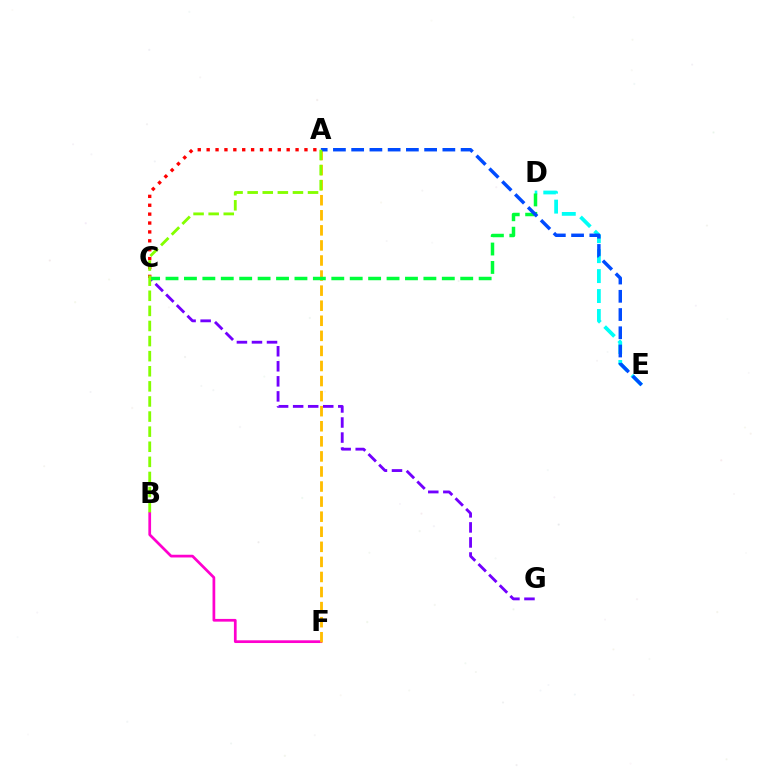{('B', 'F'): [{'color': '#ff00cf', 'line_style': 'solid', 'thickness': 1.96}], ('A', 'C'): [{'color': '#ff0000', 'line_style': 'dotted', 'thickness': 2.42}], ('D', 'E'): [{'color': '#00fff6', 'line_style': 'dashed', 'thickness': 2.71}], ('A', 'F'): [{'color': '#ffbd00', 'line_style': 'dashed', 'thickness': 2.05}], ('C', 'G'): [{'color': '#7200ff', 'line_style': 'dashed', 'thickness': 2.04}], ('C', 'D'): [{'color': '#00ff39', 'line_style': 'dashed', 'thickness': 2.5}], ('A', 'E'): [{'color': '#004bff', 'line_style': 'dashed', 'thickness': 2.48}], ('A', 'B'): [{'color': '#84ff00', 'line_style': 'dashed', 'thickness': 2.05}]}